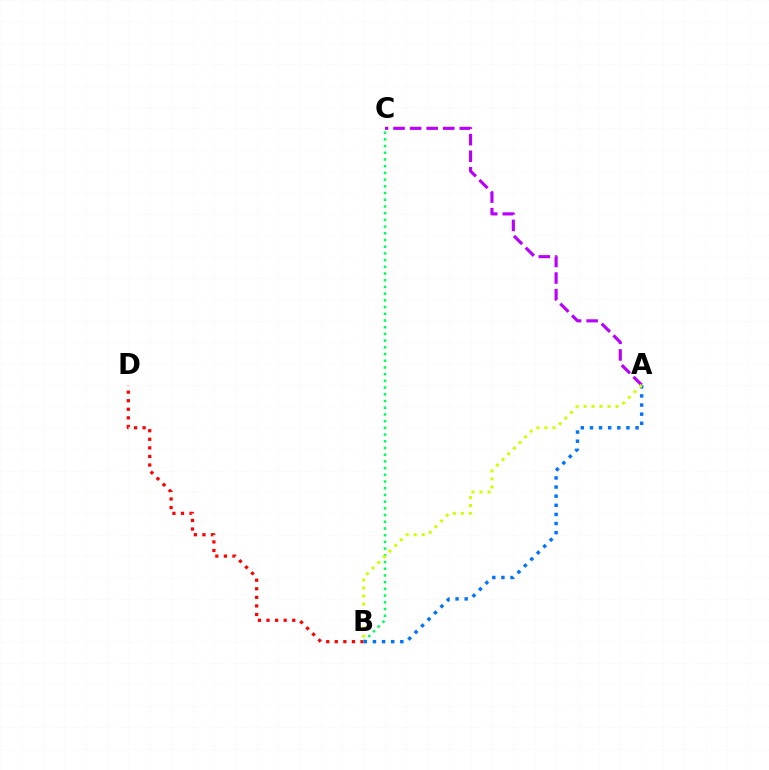{('A', 'C'): [{'color': '#b900ff', 'line_style': 'dashed', 'thickness': 2.25}], ('B', 'D'): [{'color': '#ff0000', 'line_style': 'dotted', 'thickness': 2.33}], ('B', 'C'): [{'color': '#00ff5c', 'line_style': 'dotted', 'thickness': 1.82}], ('A', 'B'): [{'color': '#0074ff', 'line_style': 'dotted', 'thickness': 2.48}, {'color': '#d1ff00', 'line_style': 'dotted', 'thickness': 2.17}]}